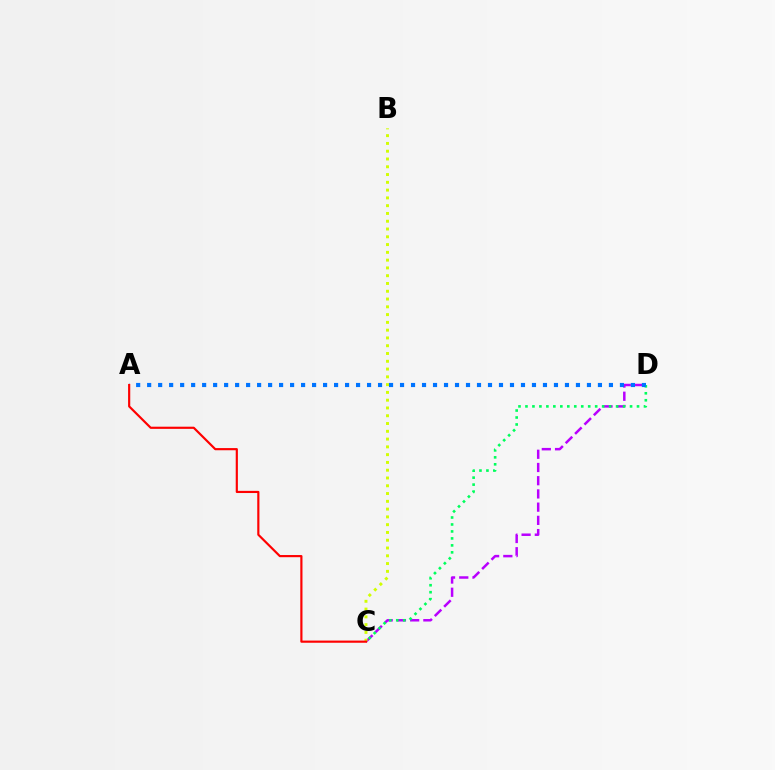{('C', 'D'): [{'color': '#b900ff', 'line_style': 'dashed', 'thickness': 1.8}, {'color': '#00ff5c', 'line_style': 'dotted', 'thickness': 1.89}], ('B', 'C'): [{'color': '#d1ff00', 'line_style': 'dotted', 'thickness': 2.11}], ('A', 'D'): [{'color': '#0074ff', 'line_style': 'dotted', 'thickness': 2.99}], ('A', 'C'): [{'color': '#ff0000', 'line_style': 'solid', 'thickness': 1.56}]}